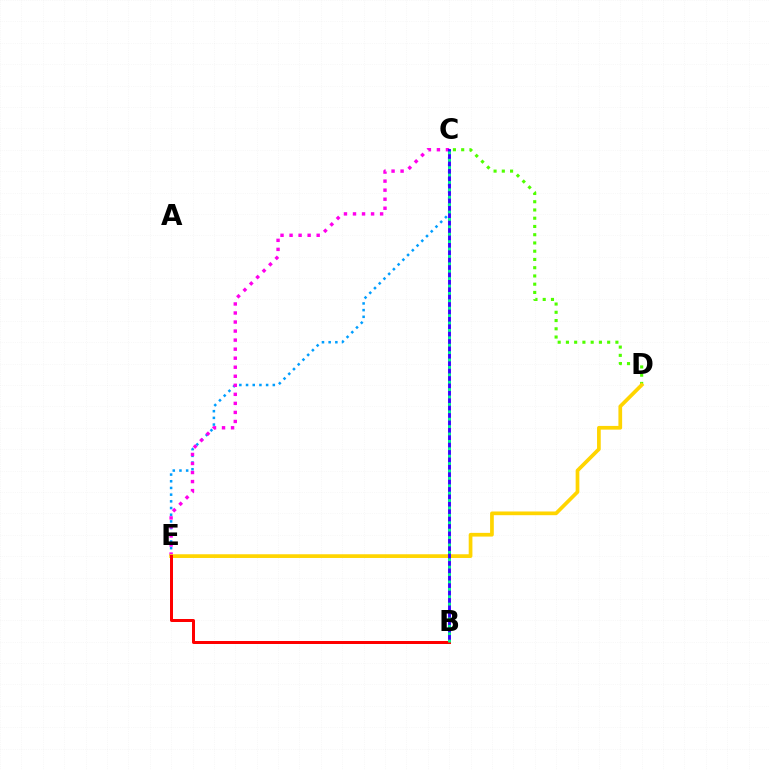{('C', 'E'): [{'color': '#009eff', 'line_style': 'dotted', 'thickness': 1.82}, {'color': '#ff00ed', 'line_style': 'dotted', 'thickness': 2.46}], ('C', 'D'): [{'color': '#4fff00', 'line_style': 'dotted', 'thickness': 2.24}], ('D', 'E'): [{'color': '#ffd500', 'line_style': 'solid', 'thickness': 2.67}], ('B', 'C'): [{'color': '#3700ff', 'line_style': 'solid', 'thickness': 2.09}, {'color': '#00ff86', 'line_style': 'dotted', 'thickness': 2.01}], ('B', 'E'): [{'color': '#ff0000', 'line_style': 'solid', 'thickness': 2.15}]}